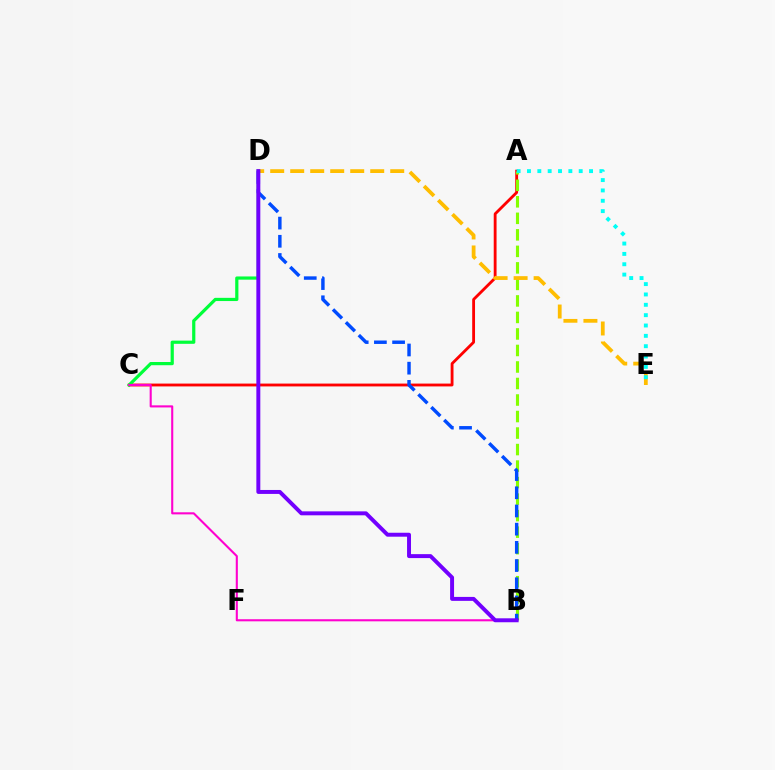{('A', 'C'): [{'color': '#ff0000', 'line_style': 'solid', 'thickness': 2.04}], ('A', 'B'): [{'color': '#84ff00', 'line_style': 'dashed', 'thickness': 2.24}], ('C', 'D'): [{'color': '#00ff39', 'line_style': 'solid', 'thickness': 2.31}], ('D', 'E'): [{'color': '#ffbd00', 'line_style': 'dashed', 'thickness': 2.72}], ('B', 'D'): [{'color': '#004bff', 'line_style': 'dashed', 'thickness': 2.47}, {'color': '#7200ff', 'line_style': 'solid', 'thickness': 2.84}], ('B', 'C'): [{'color': '#ff00cf', 'line_style': 'solid', 'thickness': 1.51}], ('A', 'E'): [{'color': '#00fff6', 'line_style': 'dotted', 'thickness': 2.81}]}